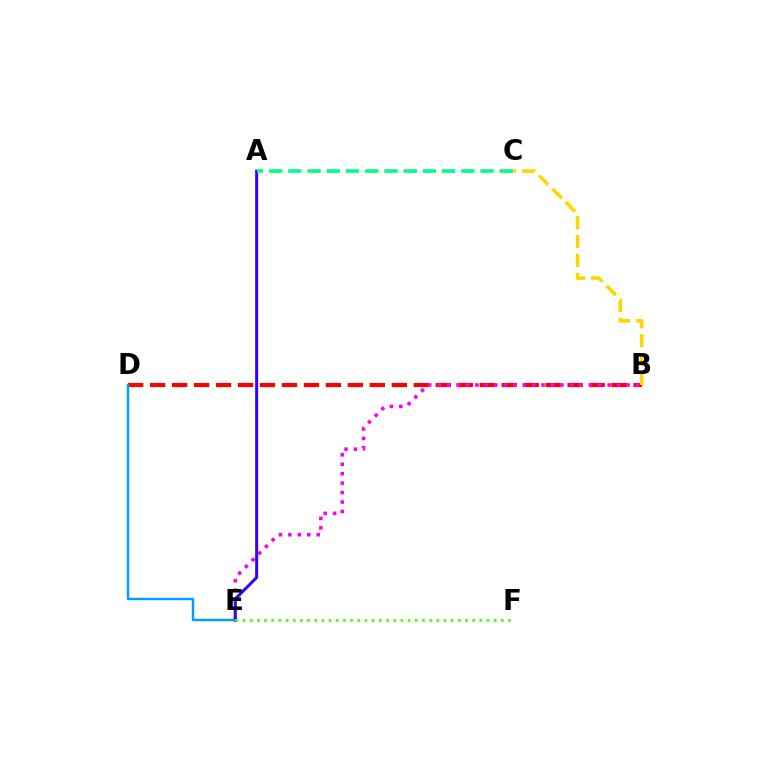{('B', 'D'): [{'color': '#ff0000', 'line_style': 'dashed', 'thickness': 2.99}], ('B', 'E'): [{'color': '#ff00ed', 'line_style': 'dotted', 'thickness': 2.57}], ('A', 'E'): [{'color': '#3700ff', 'line_style': 'solid', 'thickness': 2.18}], ('D', 'E'): [{'color': '#009eff', 'line_style': 'solid', 'thickness': 1.77}], ('E', 'F'): [{'color': '#4fff00', 'line_style': 'dotted', 'thickness': 1.95}], ('A', 'C'): [{'color': '#00ff86', 'line_style': 'dashed', 'thickness': 2.61}], ('B', 'C'): [{'color': '#ffd500', 'line_style': 'dashed', 'thickness': 2.56}]}